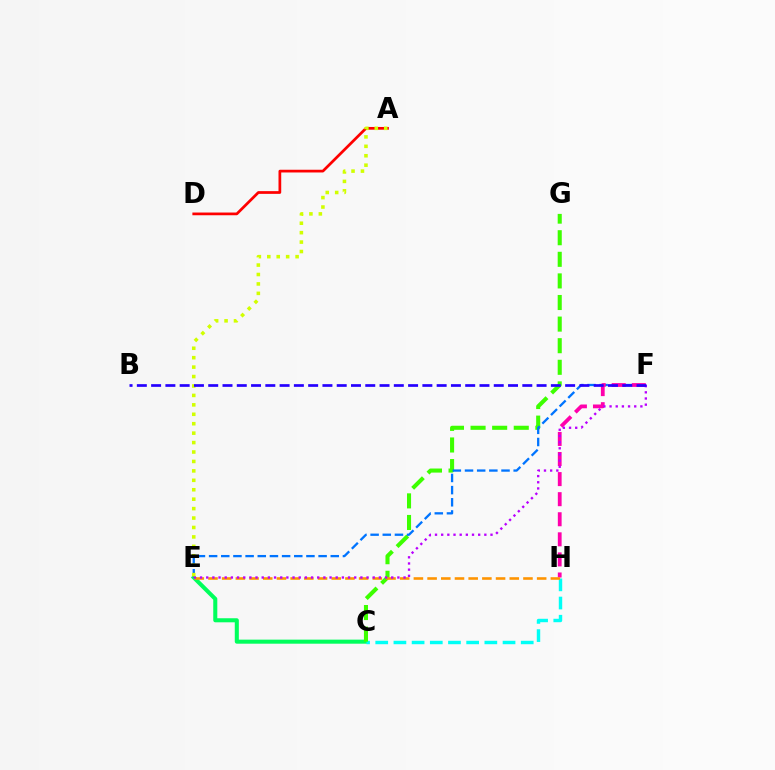{('C', 'E'): [{'color': '#00ff5c', 'line_style': 'solid', 'thickness': 2.92}], ('C', 'H'): [{'color': '#00fff6', 'line_style': 'dashed', 'thickness': 2.47}], ('A', 'D'): [{'color': '#ff0000', 'line_style': 'solid', 'thickness': 1.96}], ('C', 'G'): [{'color': '#3dff00', 'line_style': 'dashed', 'thickness': 2.93}], ('E', 'F'): [{'color': '#0074ff', 'line_style': 'dashed', 'thickness': 1.65}, {'color': '#b900ff', 'line_style': 'dotted', 'thickness': 1.68}], ('F', 'H'): [{'color': '#ff00ac', 'line_style': 'dashed', 'thickness': 2.73}], ('E', 'H'): [{'color': '#ff9400', 'line_style': 'dashed', 'thickness': 1.86}], ('A', 'E'): [{'color': '#d1ff00', 'line_style': 'dotted', 'thickness': 2.56}], ('B', 'F'): [{'color': '#2500ff', 'line_style': 'dashed', 'thickness': 1.94}]}